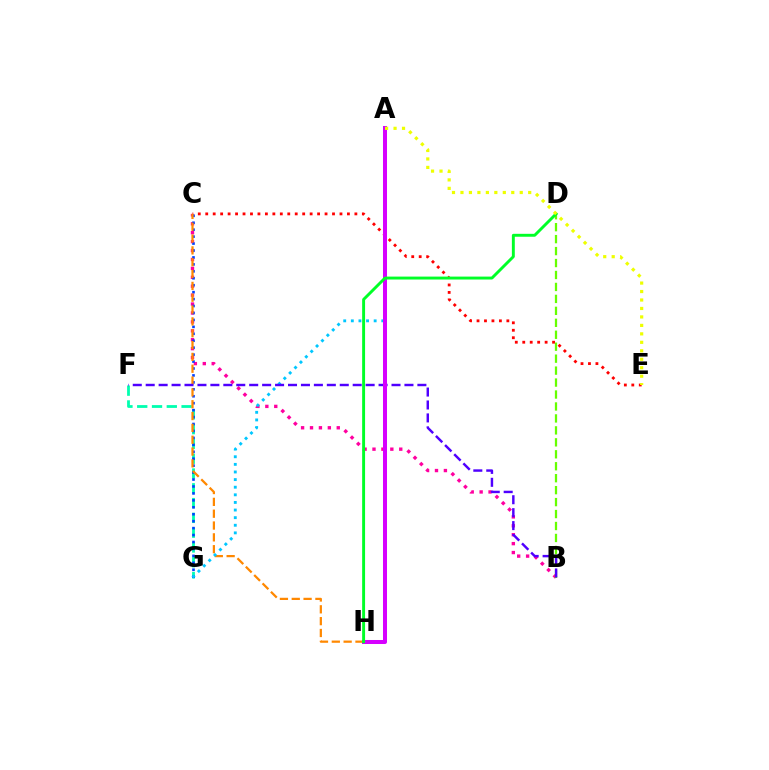{('F', 'G'): [{'color': '#00ffaf', 'line_style': 'dashed', 'thickness': 2.01}], ('C', 'E'): [{'color': '#ff0000', 'line_style': 'dotted', 'thickness': 2.03}], ('B', 'C'): [{'color': '#ff00a0', 'line_style': 'dotted', 'thickness': 2.42}], ('C', 'G'): [{'color': '#003fff', 'line_style': 'dotted', 'thickness': 1.89}], ('C', 'H'): [{'color': '#ff8800', 'line_style': 'dashed', 'thickness': 1.61}], ('A', 'G'): [{'color': '#00c7ff', 'line_style': 'dotted', 'thickness': 2.07}], ('B', 'D'): [{'color': '#66ff00', 'line_style': 'dashed', 'thickness': 1.62}], ('B', 'F'): [{'color': '#4f00ff', 'line_style': 'dashed', 'thickness': 1.76}], ('A', 'H'): [{'color': '#d600ff', 'line_style': 'solid', 'thickness': 2.89}], ('D', 'H'): [{'color': '#00ff27', 'line_style': 'solid', 'thickness': 2.1}], ('A', 'E'): [{'color': '#eeff00', 'line_style': 'dotted', 'thickness': 2.3}]}